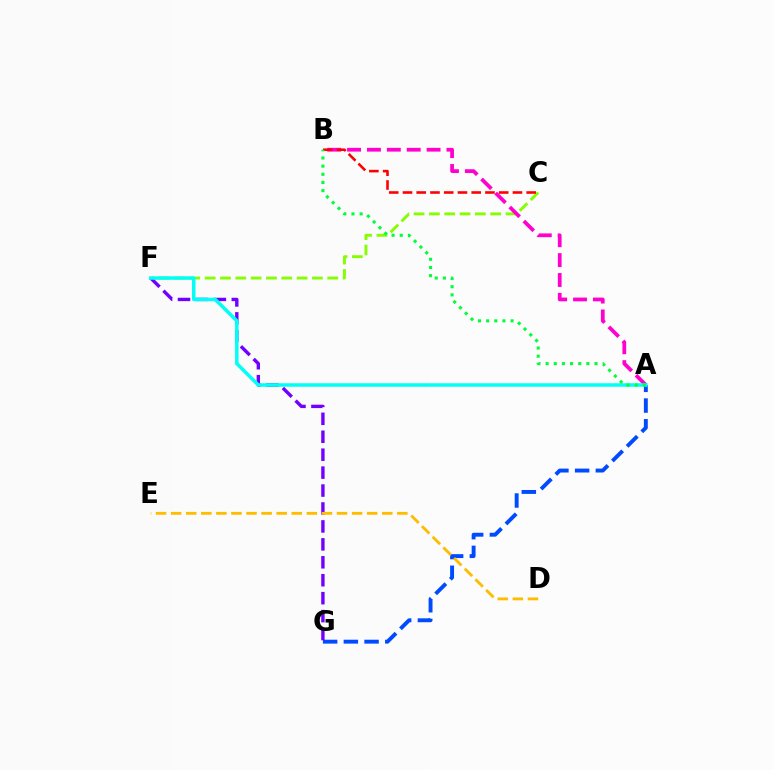{('A', 'G'): [{'color': '#004bff', 'line_style': 'dashed', 'thickness': 2.81}], ('C', 'F'): [{'color': '#84ff00', 'line_style': 'dashed', 'thickness': 2.08}], ('F', 'G'): [{'color': '#7200ff', 'line_style': 'dashed', 'thickness': 2.44}], ('A', 'B'): [{'color': '#ff00cf', 'line_style': 'dashed', 'thickness': 2.7}, {'color': '#00ff39', 'line_style': 'dotted', 'thickness': 2.22}], ('B', 'C'): [{'color': '#ff0000', 'line_style': 'dashed', 'thickness': 1.87}], ('A', 'F'): [{'color': '#00fff6', 'line_style': 'solid', 'thickness': 2.51}], ('D', 'E'): [{'color': '#ffbd00', 'line_style': 'dashed', 'thickness': 2.05}]}